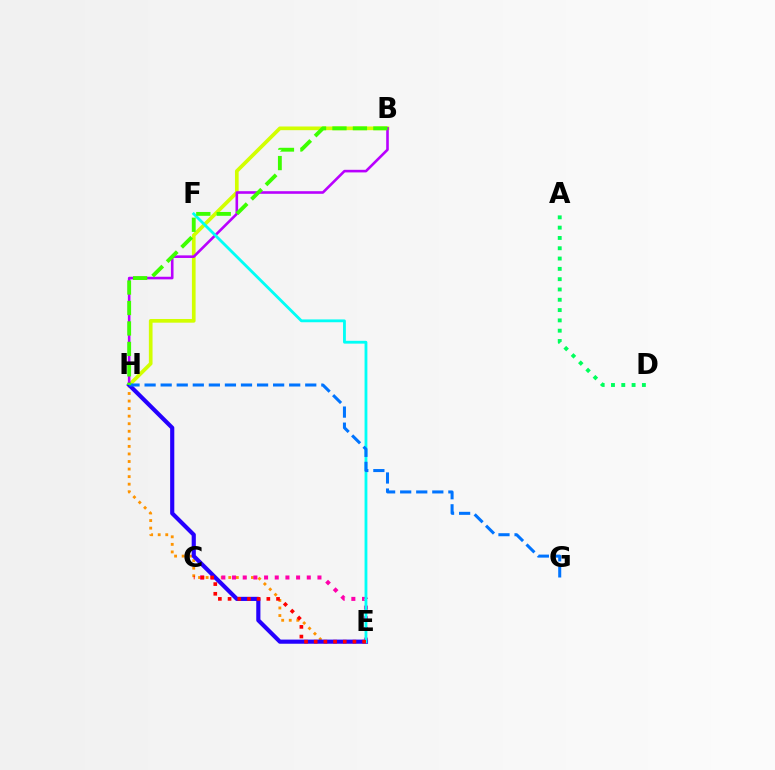{('B', 'H'): [{'color': '#d1ff00', 'line_style': 'solid', 'thickness': 2.66}, {'color': '#b900ff', 'line_style': 'solid', 'thickness': 1.87}, {'color': '#3dff00', 'line_style': 'dashed', 'thickness': 2.78}], ('E', 'H'): [{'color': '#ff9400', 'line_style': 'dotted', 'thickness': 2.05}, {'color': '#2500ff', 'line_style': 'solid', 'thickness': 2.98}], ('C', 'E'): [{'color': '#ff00ac', 'line_style': 'dotted', 'thickness': 2.9}, {'color': '#ff0000', 'line_style': 'dotted', 'thickness': 2.63}], ('E', 'F'): [{'color': '#00fff6', 'line_style': 'solid', 'thickness': 2.03}], ('G', 'H'): [{'color': '#0074ff', 'line_style': 'dashed', 'thickness': 2.18}], ('A', 'D'): [{'color': '#00ff5c', 'line_style': 'dotted', 'thickness': 2.8}]}